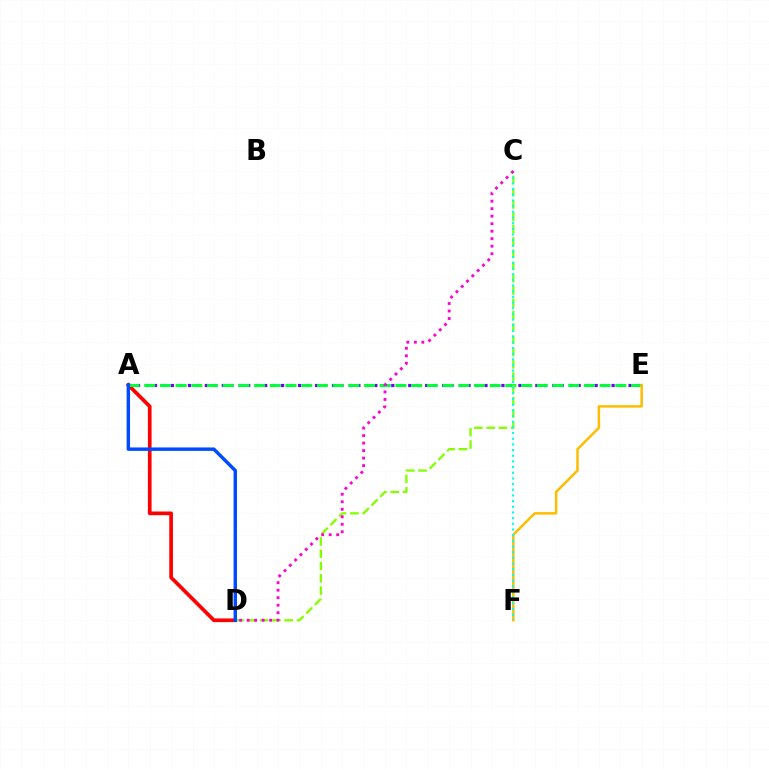{('A', 'E'): [{'color': '#7200ff', 'line_style': 'dotted', 'thickness': 2.3}, {'color': '#00ff39', 'line_style': 'dashed', 'thickness': 2.13}], ('A', 'D'): [{'color': '#ff0000', 'line_style': 'solid', 'thickness': 2.66}, {'color': '#004bff', 'line_style': 'solid', 'thickness': 2.48}], ('E', 'F'): [{'color': '#ffbd00', 'line_style': 'solid', 'thickness': 1.8}], ('C', 'D'): [{'color': '#84ff00', 'line_style': 'dashed', 'thickness': 1.67}, {'color': '#ff00cf', 'line_style': 'dotted', 'thickness': 2.04}], ('C', 'F'): [{'color': '#00fff6', 'line_style': 'dotted', 'thickness': 1.54}]}